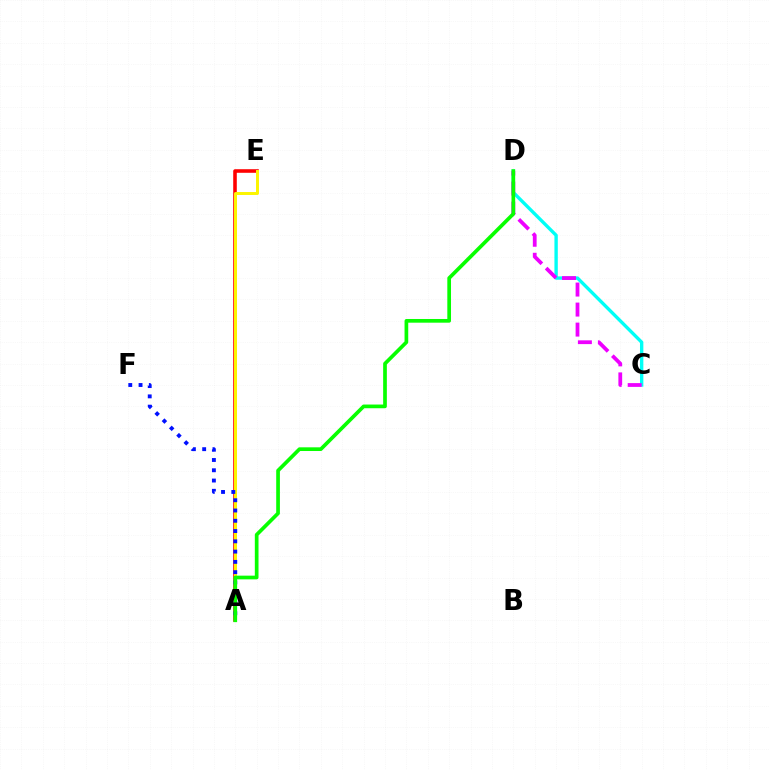{('A', 'E'): [{'color': '#ff0000', 'line_style': 'solid', 'thickness': 2.58}, {'color': '#fcf500', 'line_style': 'solid', 'thickness': 2.14}], ('A', 'F'): [{'color': '#0010ff', 'line_style': 'dotted', 'thickness': 2.79}], ('C', 'D'): [{'color': '#00fff6', 'line_style': 'solid', 'thickness': 2.42}, {'color': '#ee00ff', 'line_style': 'dashed', 'thickness': 2.72}], ('A', 'D'): [{'color': '#08ff00', 'line_style': 'solid', 'thickness': 2.66}]}